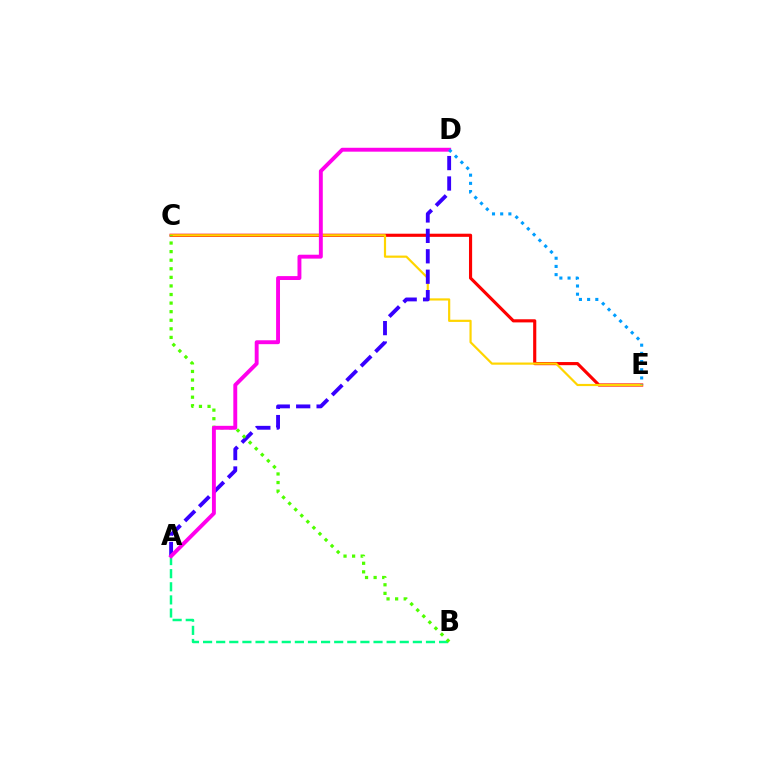{('C', 'E'): [{'color': '#ff0000', 'line_style': 'solid', 'thickness': 2.26}, {'color': '#ffd500', 'line_style': 'solid', 'thickness': 1.58}], ('A', 'D'): [{'color': '#3700ff', 'line_style': 'dashed', 'thickness': 2.77}, {'color': '#ff00ed', 'line_style': 'solid', 'thickness': 2.81}], ('A', 'B'): [{'color': '#00ff86', 'line_style': 'dashed', 'thickness': 1.78}], ('B', 'C'): [{'color': '#4fff00', 'line_style': 'dotted', 'thickness': 2.33}], ('D', 'E'): [{'color': '#009eff', 'line_style': 'dotted', 'thickness': 2.23}]}